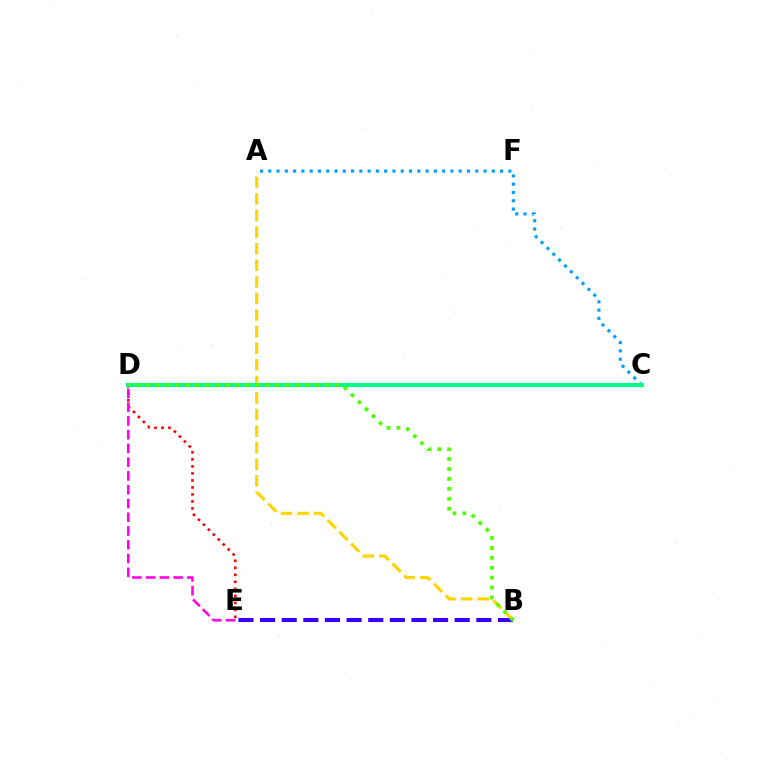{('A', 'C'): [{'color': '#009eff', 'line_style': 'dotted', 'thickness': 2.25}], ('B', 'E'): [{'color': '#3700ff', 'line_style': 'dashed', 'thickness': 2.94}], ('D', 'E'): [{'color': '#ff0000', 'line_style': 'dotted', 'thickness': 1.9}, {'color': '#ff00ed', 'line_style': 'dashed', 'thickness': 1.87}], ('A', 'B'): [{'color': '#ffd500', 'line_style': 'dashed', 'thickness': 2.25}], ('C', 'D'): [{'color': '#00ff86', 'line_style': 'solid', 'thickness': 2.88}], ('B', 'D'): [{'color': '#4fff00', 'line_style': 'dotted', 'thickness': 2.7}]}